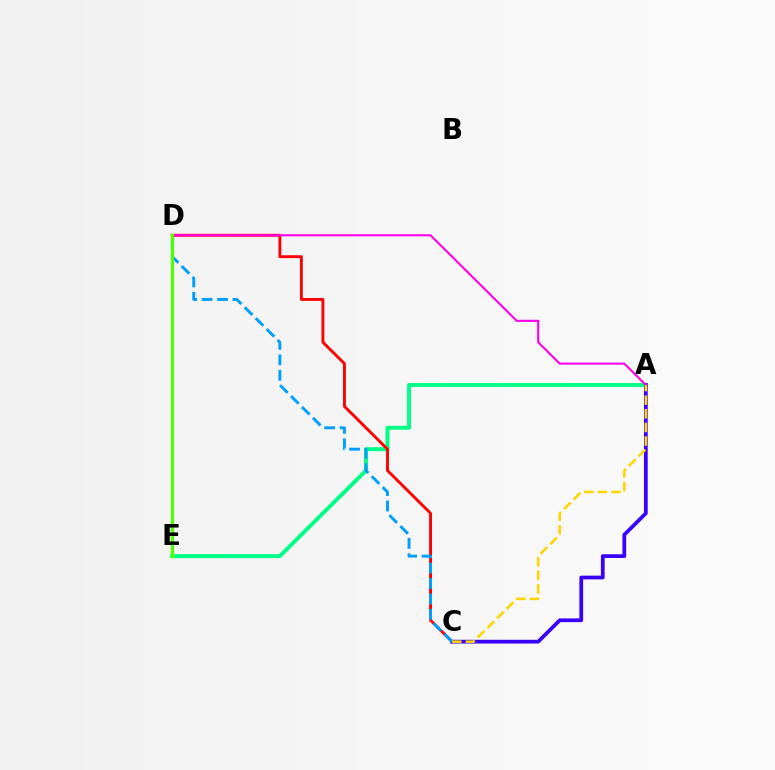{('A', 'E'): [{'color': '#00ff86', 'line_style': 'solid', 'thickness': 2.84}], ('C', 'D'): [{'color': '#ff0000', 'line_style': 'solid', 'thickness': 2.08}, {'color': '#009eff', 'line_style': 'dashed', 'thickness': 2.1}], ('A', 'C'): [{'color': '#3700ff', 'line_style': 'solid', 'thickness': 2.69}, {'color': '#ffd500', 'line_style': 'dashed', 'thickness': 1.85}], ('A', 'D'): [{'color': '#ff00ed', 'line_style': 'solid', 'thickness': 1.51}], ('D', 'E'): [{'color': '#4fff00', 'line_style': 'solid', 'thickness': 2.27}]}